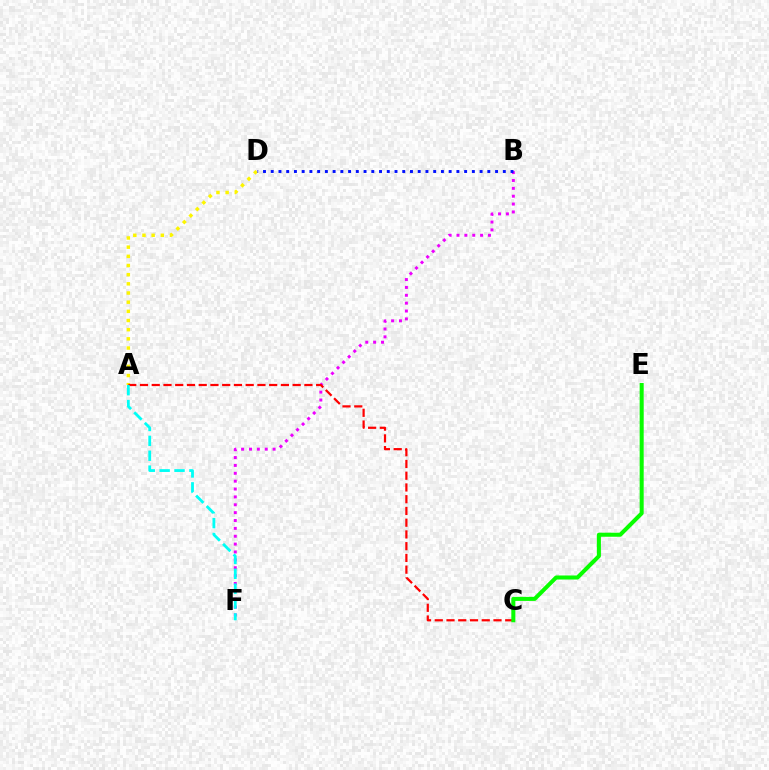{('A', 'D'): [{'color': '#fcf500', 'line_style': 'dotted', 'thickness': 2.49}], ('B', 'F'): [{'color': '#ee00ff', 'line_style': 'dotted', 'thickness': 2.14}], ('A', 'C'): [{'color': '#ff0000', 'line_style': 'dashed', 'thickness': 1.6}], ('B', 'D'): [{'color': '#0010ff', 'line_style': 'dotted', 'thickness': 2.1}], ('C', 'E'): [{'color': '#08ff00', 'line_style': 'solid', 'thickness': 2.91}], ('A', 'F'): [{'color': '#00fff6', 'line_style': 'dashed', 'thickness': 2.02}]}